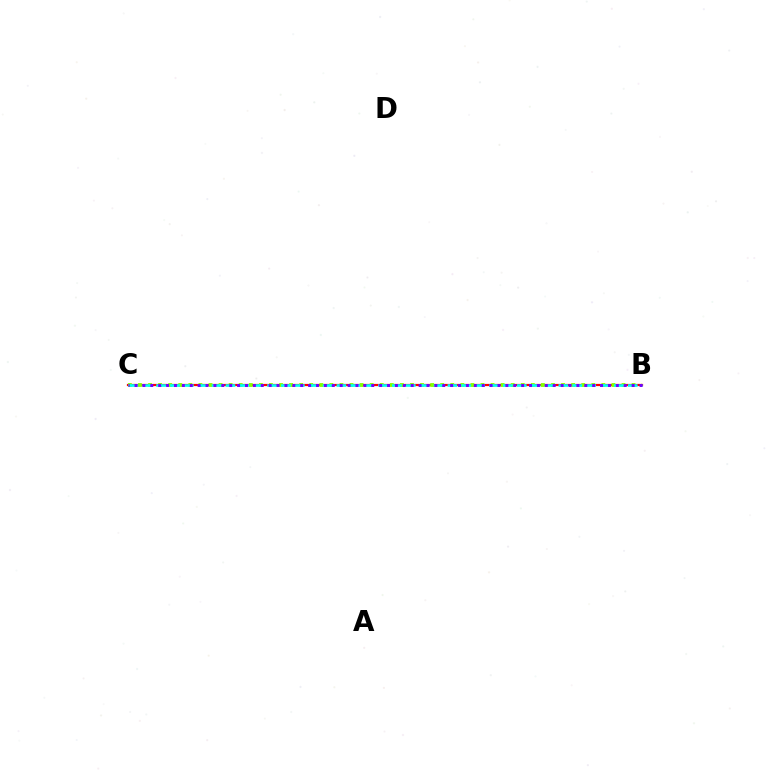{('B', 'C'): [{'color': '#ff0000', 'line_style': 'solid', 'thickness': 1.6}, {'color': '#84ff00', 'line_style': 'dotted', 'thickness': 2.74}, {'color': '#00fff6', 'line_style': 'dashed', 'thickness': 1.88}, {'color': '#7200ff', 'line_style': 'dotted', 'thickness': 2.14}]}